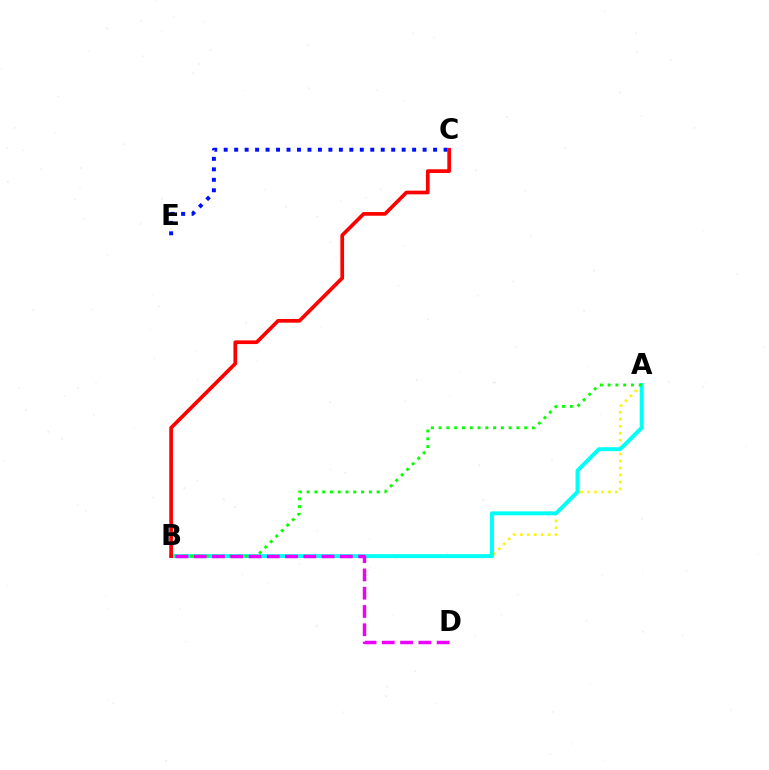{('A', 'B'): [{'color': '#fcf500', 'line_style': 'dotted', 'thickness': 1.89}, {'color': '#00fff6', 'line_style': 'solid', 'thickness': 2.83}, {'color': '#08ff00', 'line_style': 'dotted', 'thickness': 2.11}], ('C', 'E'): [{'color': '#0010ff', 'line_style': 'dotted', 'thickness': 2.84}], ('B', 'D'): [{'color': '#ee00ff', 'line_style': 'dashed', 'thickness': 2.48}], ('B', 'C'): [{'color': '#ff0000', 'line_style': 'solid', 'thickness': 2.65}]}